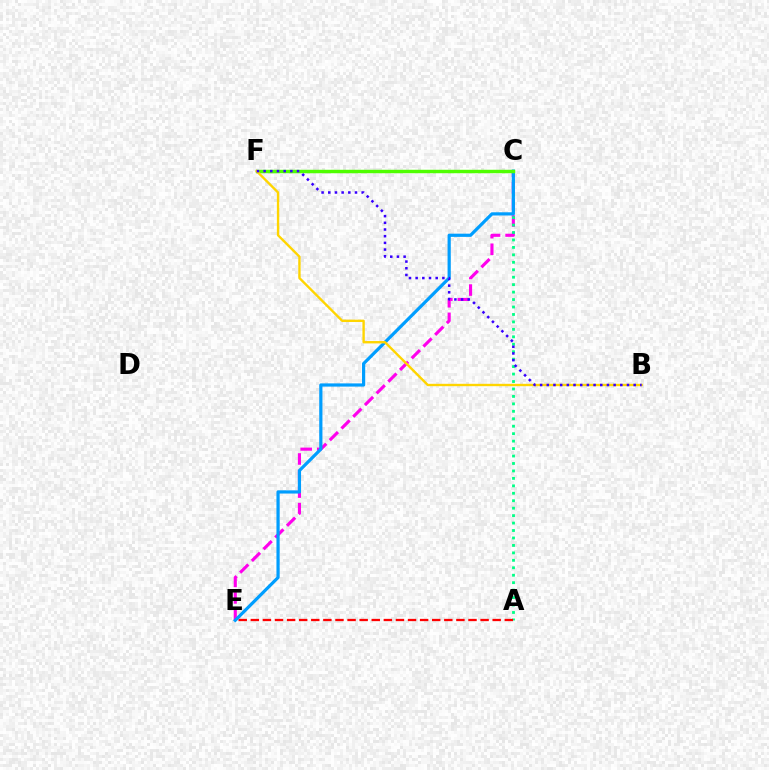{('C', 'E'): [{'color': '#ff00ed', 'line_style': 'dashed', 'thickness': 2.25}, {'color': '#009eff', 'line_style': 'solid', 'thickness': 2.31}], ('A', 'C'): [{'color': '#00ff86', 'line_style': 'dotted', 'thickness': 2.02}], ('A', 'E'): [{'color': '#ff0000', 'line_style': 'dashed', 'thickness': 1.64}], ('C', 'F'): [{'color': '#4fff00', 'line_style': 'solid', 'thickness': 2.49}], ('B', 'F'): [{'color': '#ffd500', 'line_style': 'solid', 'thickness': 1.71}, {'color': '#3700ff', 'line_style': 'dotted', 'thickness': 1.82}]}